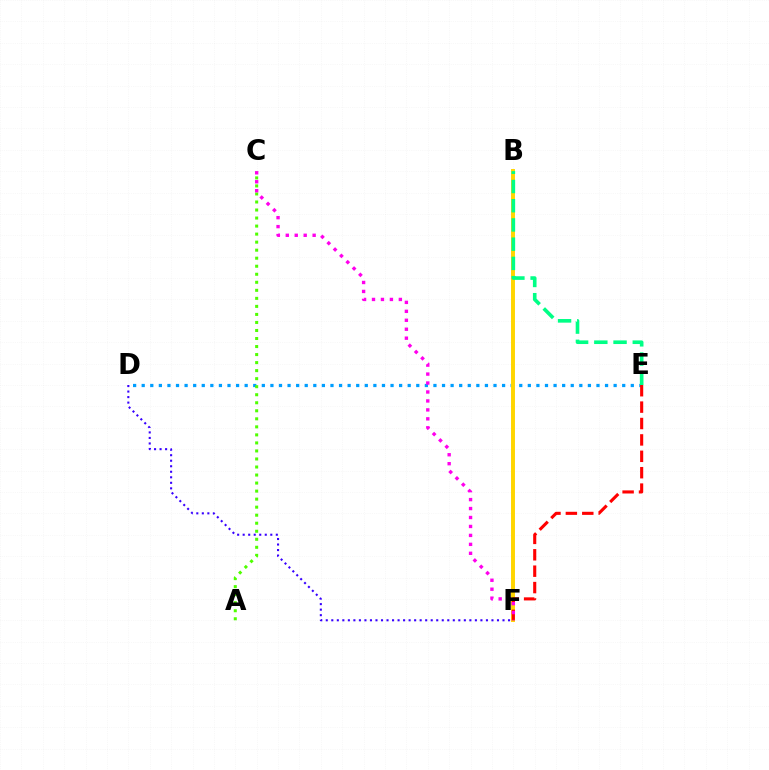{('D', 'E'): [{'color': '#009eff', 'line_style': 'dotted', 'thickness': 2.33}], ('B', 'F'): [{'color': '#ffd500', 'line_style': 'solid', 'thickness': 2.84}], ('D', 'F'): [{'color': '#3700ff', 'line_style': 'dotted', 'thickness': 1.5}], ('A', 'C'): [{'color': '#4fff00', 'line_style': 'dotted', 'thickness': 2.18}], ('E', 'F'): [{'color': '#ff0000', 'line_style': 'dashed', 'thickness': 2.23}], ('B', 'E'): [{'color': '#00ff86', 'line_style': 'dashed', 'thickness': 2.61}], ('C', 'F'): [{'color': '#ff00ed', 'line_style': 'dotted', 'thickness': 2.43}]}